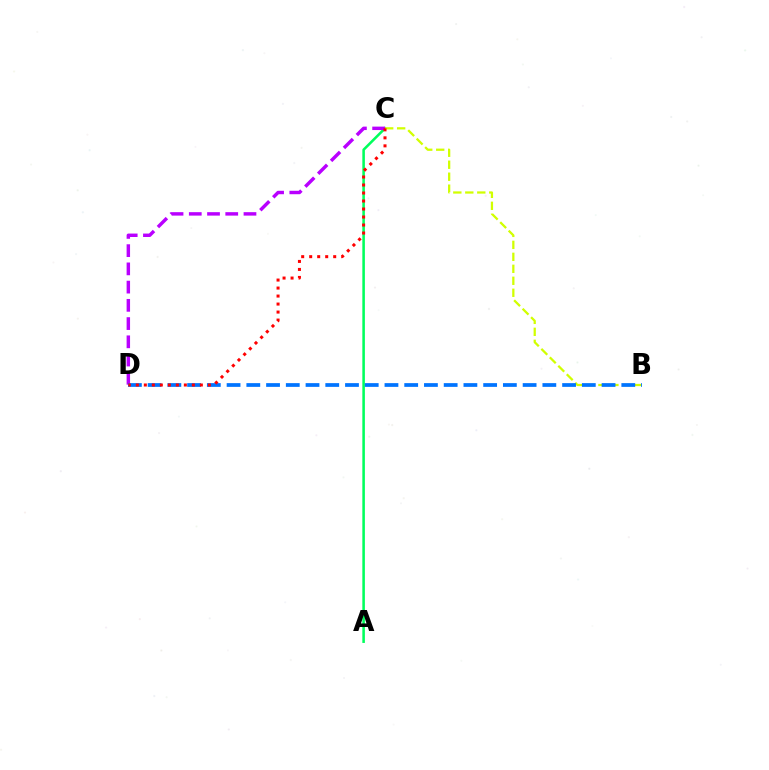{('A', 'C'): [{'color': '#00ff5c', 'line_style': 'solid', 'thickness': 1.83}], ('B', 'C'): [{'color': '#d1ff00', 'line_style': 'dashed', 'thickness': 1.63}], ('C', 'D'): [{'color': '#b900ff', 'line_style': 'dashed', 'thickness': 2.48}, {'color': '#ff0000', 'line_style': 'dotted', 'thickness': 2.17}], ('B', 'D'): [{'color': '#0074ff', 'line_style': 'dashed', 'thickness': 2.68}]}